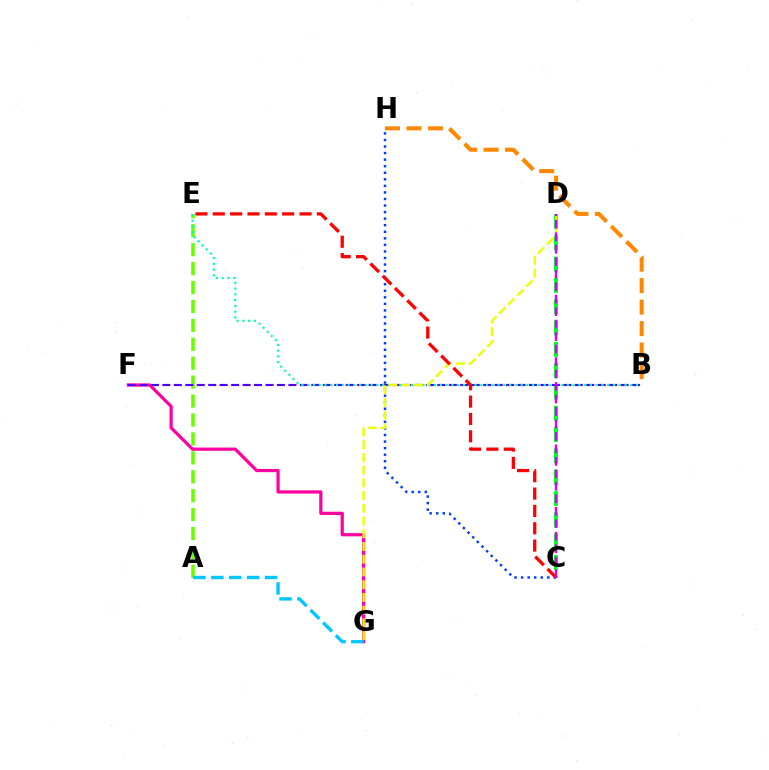{('A', 'E'): [{'color': '#66ff00', 'line_style': 'dashed', 'thickness': 2.57}], ('C', 'D'): [{'color': '#00ff27', 'line_style': 'dashed', 'thickness': 2.9}, {'color': '#d600ff', 'line_style': 'dashed', 'thickness': 1.7}], ('F', 'G'): [{'color': '#ff00a0', 'line_style': 'solid', 'thickness': 2.31}], ('C', 'H'): [{'color': '#003fff', 'line_style': 'dotted', 'thickness': 1.78}], ('B', 'F'): [{'color': '#4f00ff', 'line_style': 'dashed', 'thickness': 1.56}], ('B', 'E'): [{'color': '#00ffaf', 'line_style': 'dotted', 'thickness': 1.57}], ('A', 'G'): [{'color': '#00c7ff', 'line_style': 'dashed', 'thickness': 2.43}], ('B', 'H'): [{'color': '#ff8800', 'line_style': 'dashed', 'thickness': 2.92}], ('D', 'G'): [{'color': '#eeff00', 'line_style': 'dashed', 'thickness': 1.73}], ('C', 'E'): [{'color': '#ff0000', 'line_style': 'dashed', 'thickness': 2.36}]}